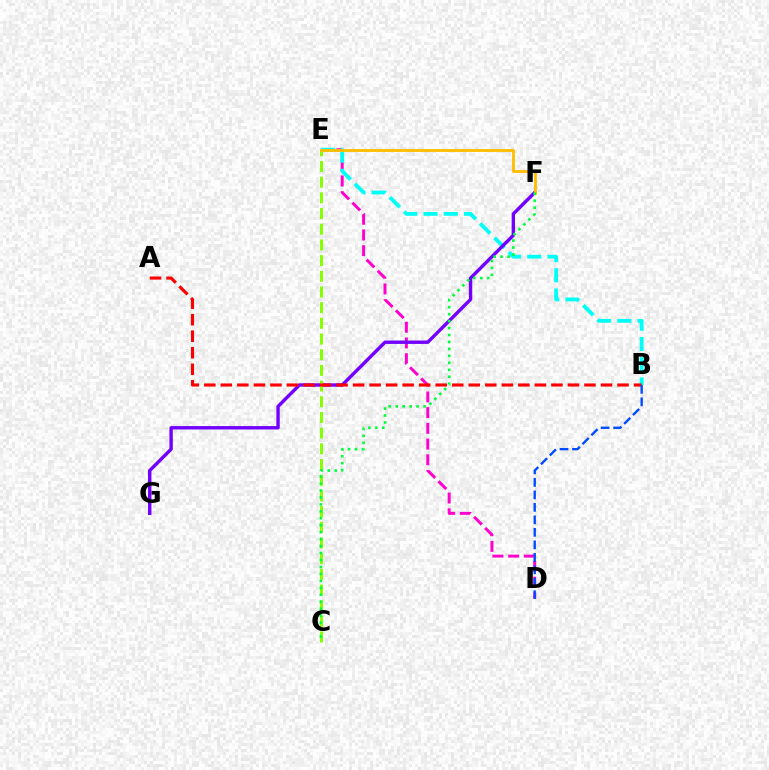{('D', 'E'): [{'color': '#ff00cf', 'line_style': 'dashed', 'thickness': 2.13}], ('B', 'E'): [{'color': '#00fff6', 'line_style': 'dashed', 'thickness': 2.75}], ('F', 'G'): [{'color': '#7200ff', 'line_style': 'solid', 'thickness': 2.44}], ('C', 'E'): [{'color': '#84ff00', 'line_style': 'dashed', 'thickness': 2.13}], ('A', 'B'): [{'color': '#ff0000', 'line_style': 'dashed', 'thickness': 2.25}], ('E', 'F'): [{'color': '#ffbd00', 'line_style': 'solid', 'thickness': 2.04}], ('C', 'F'): [{'color': '#00ff39', 'line_style': 'dotted', 'thickness': 1.89}], ('B', 'D'): [{'color': '#004bff', 'line_style': 'dashed', 'thickness': 1.7}]}